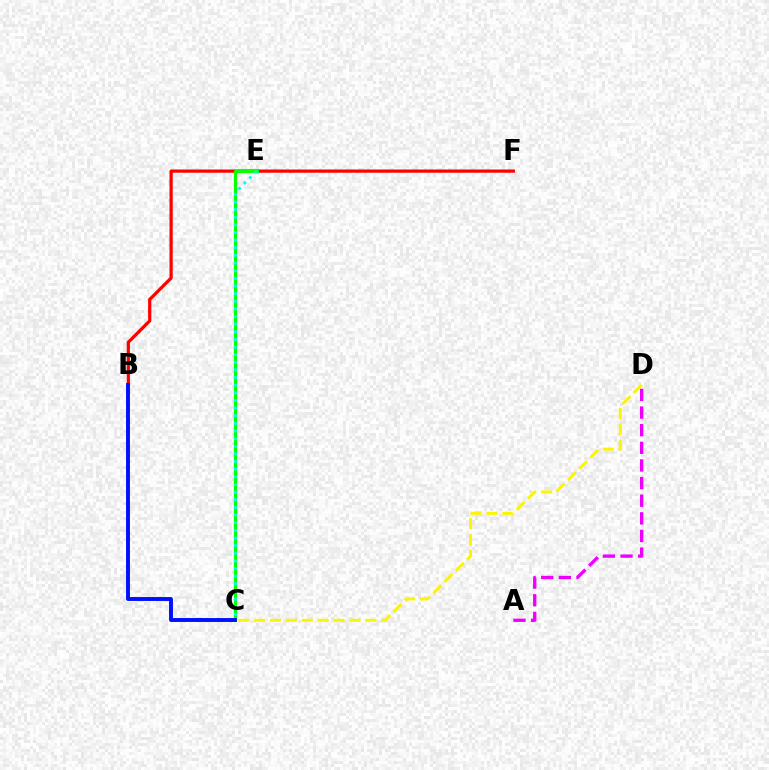{('B', 'F'): [{'color': '#ff0000', 'line_style': 'solid', 'thickness': 2.32}], ('C', 'D'): [{'color': '#fcf500', 'line_style': 'dashed', 'thickness': 2.16}], ('A', 'D'): [{'color': '#ee00ff', 'line_style': 'dashed', 'thickness': 2.4}], ('C', 'E'): [{'color': '#08ff00', 'line_style': 'solid', 'thickness': 2.28}, {'color': '#00fff6', 'line_style': 'dotted', 'thickness': 2.07}], ('B', 'C'): [{'color': '#0010ff', 'line_style': 'solid', 'thickness': 2.81}]}